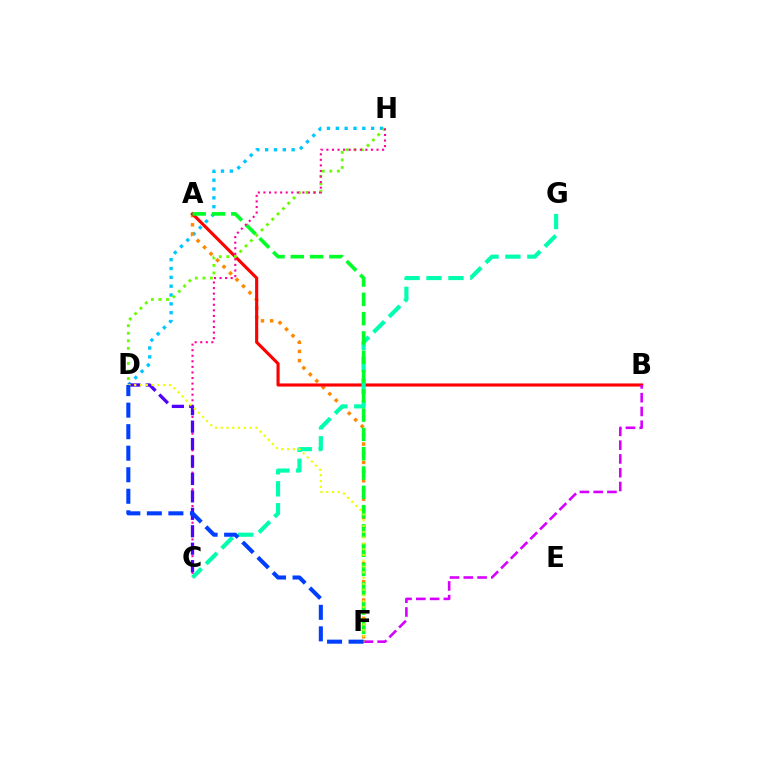{('D', 'H'): [{'color': '#00c7ff', 'line_style': 'dotted', 'thickness': 2.4}, {'color': '#66ff00', 'line_style': 'dotted', 'thickness': 2.05}], ('A', 'F'): [{'color': '#ff8800', 'line_style': 'dotted', 'thickness': 2.49}, {'color': '#00ff27', 'line_style': 'dashed', 'thickness': 2.62}], ('A', 'B'): [{'color': '#ff0000', 'line_style': 'solid', 'thickness': 2.25}], ('C', 'G'): [{'color': '#00ffaf', 'line_style': 'dashed', 'thickness': 2.98}], ('C', 'H'): [{'color': '#ff00a0', 'line_style': 'dotted', 'thickness': 1.51}], ('B', 'F'): [{'color': '#d600ff', 'line_style': 'dashed', 'thickness': 1.87}], ('C', 'D'): [{'color': '#4f00ff', 'line_style': 'dashed', 'thickness': 2.37}], ('D', 'F'): [{'color': '#eeff00', 'line_style': 'dotted', 'thickness': 1.57}, {'color': '#003fff', 'line_style': 'dashed', 'thickness': 2.93}]}